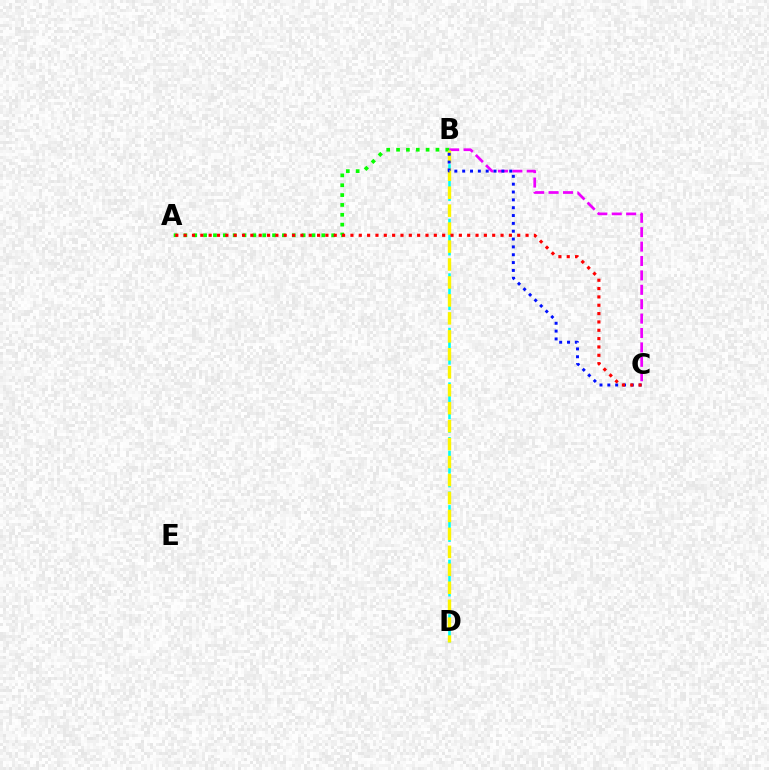{('B', 'C'): [{'color': '#ee00ff', 'line_style': 'dashed', 'thickness': 1.96}, {'color': '#0010ff', 'line_style': 'dotted', 'thickness': 2.13}], ('A', 'B'): [{'color': '#08ff00', 'line_style': 'dotted', 'thickness': 2.68}], ('B', 'D'): [{'color': '#00fff6', 'line_style': 'dashed', 'thickness': 1.85}, {'color': '#fcf500', 'line_style': 'dashed', 'thickness': 2.44}], ('A', 'C'): [{'color': '#ff0000', 'line_style': 'dotted', 'thickness': 2.27}]}